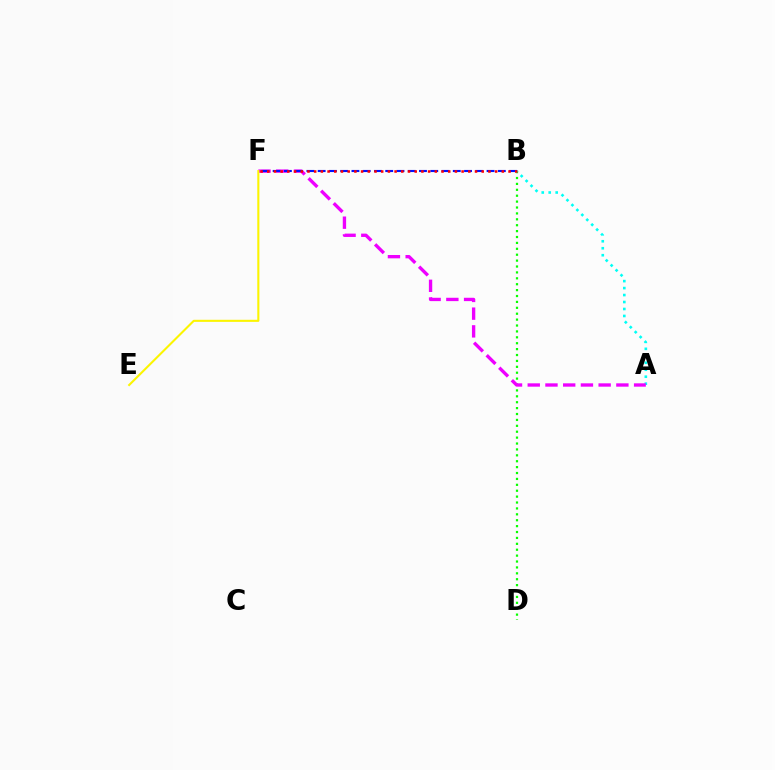{('B', 'D'): [{'color': '#08ff00', 'line_style': 'dotted', 'thickness': 1.6}], ('A', 'B'): [{'color': '#00fff6', 'line_style': 'dotted', 'thickness': 1.89}], ('A', 'F'): [{'color': '#ee00ff', 'line_style': 'dashed', 'thickness': 2.41}], ('B', 'F'): [{'color': '#0010ff', 'line_style': 'dashed', 'thickness': 1.53}, {'color': '#ff0000', 'line_style': 'dotted', 'thickness': 1.82}], ('E', 'F'): [{'color': '#fcf500', 'line_style': 'solid', 'thickness': 1.5}]}